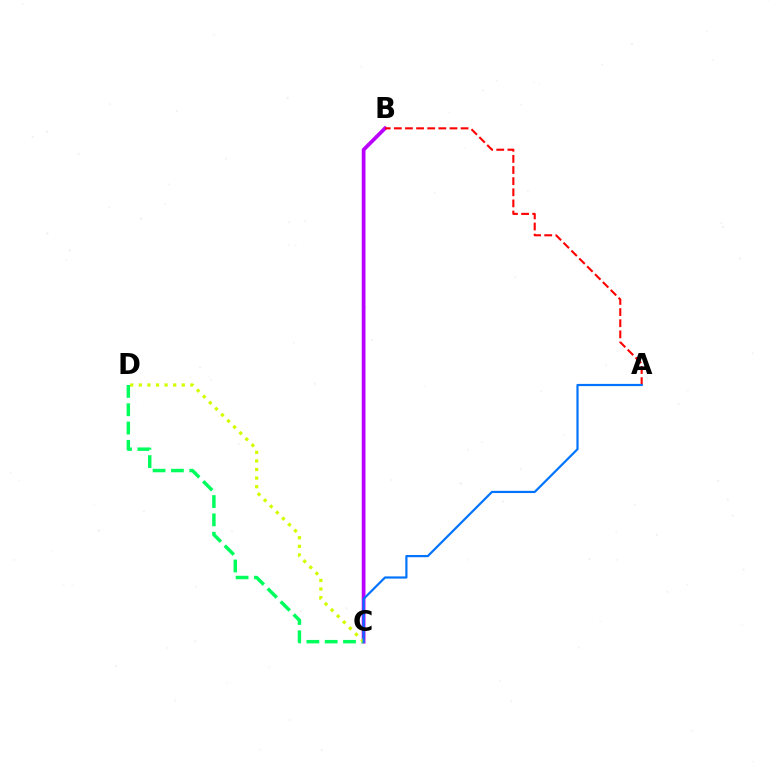{('B', 'C'): [{'color': '#b900ff', 'line_style': 'solid', 'thickness': 2.69}], ('C', 'D'): [{'color': '#00ff5c', 'line_style': 'dashed', 'thickness': 2.49}, {'color': '#d1ff00', 'line_style': 'dotted', 'thickness': 2.33}], ('A', 'B'): [{'color': '#ff0000', 'line_style': 'dashed', 'thickness': 1.51}], ('A', 'C'): [{'color': '#0074ff', 'line_style': 'solid', 'thickness': 1.58}]}